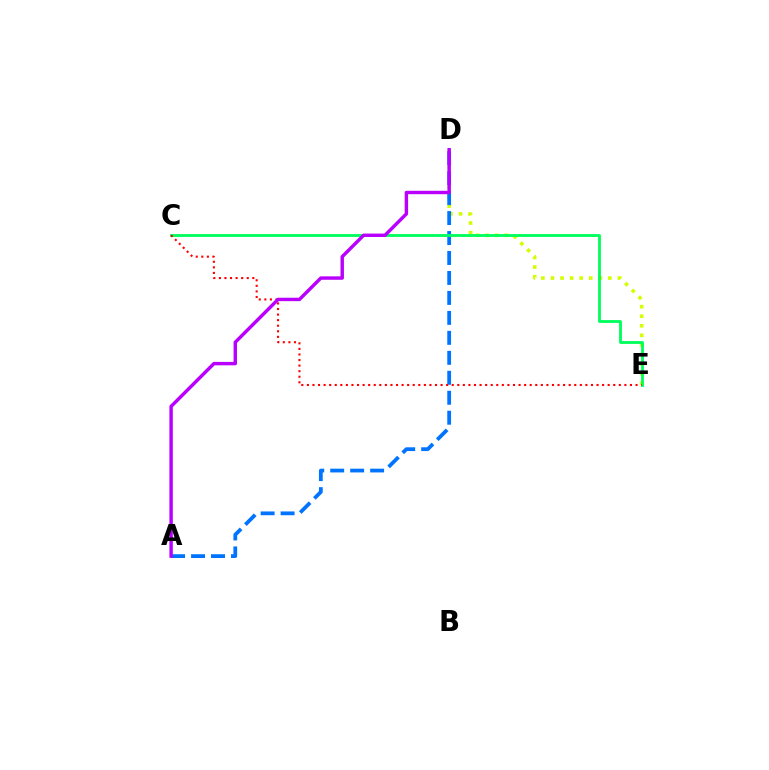{('D', 'E'): [{'color': '#d1ff00', 'line_style': 'dotted', 'thickness': 2.6}], ('A', 'D'): [{'color': '#0074ff', 'line_style': 'dashed', 'thickness': 2.71}, {'color': '#b900ff', 'line_style': 'solid', 'thickness': 2.47}], ('C', 'E'): [{'color': '#00ff5c', 'line_style': 'solid', 'thickness': 2.04}, {'color': '#ff0000', 'line_style': 'dotted', 'thickness': 1.51}]}